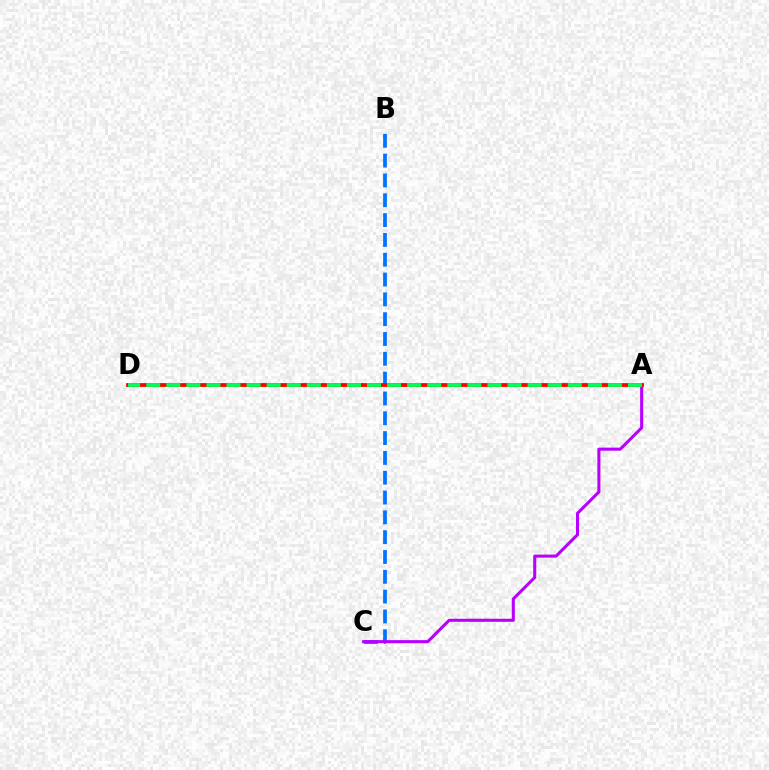{('B', 'C'): [{'color': '#0074ff', 'line_style': 'dashed', 'thickness': 2.69}], ('A', 'D'): [{'color': '#d1ff00', 'line_style': 'solid', 'thickness': 1.98}, {'color': '#ff0000', 'line_style': 'solid', 'thickness': 2.73}, {'color': '#00ff5c', 'line_style': 'dashed', 'thickness': 2.73}], ('A', 'C'): [{'color': '#b900ff', 'line_style': 'solid', 'thickness': 2.21}]}